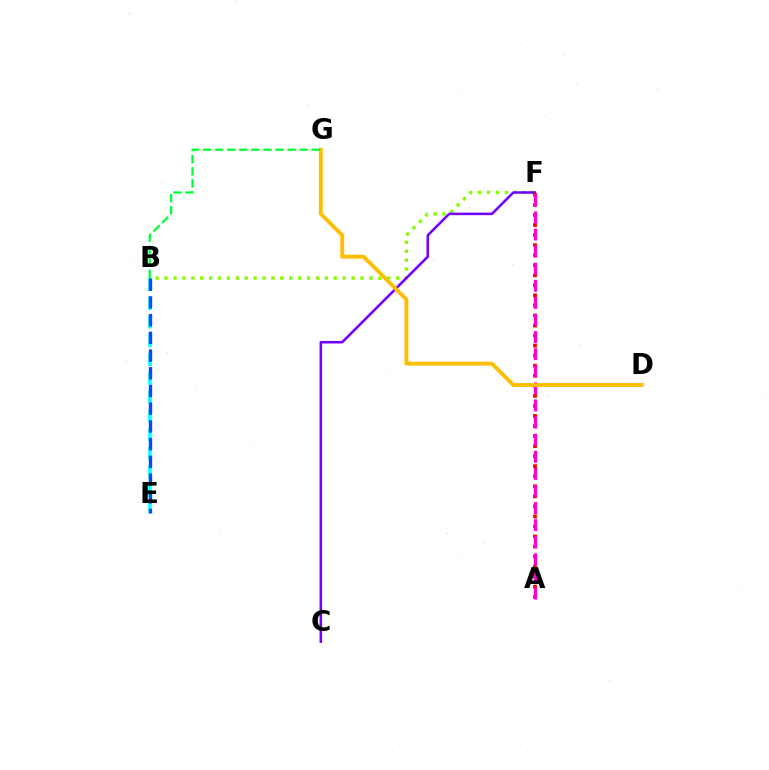{('B', 'F'): [{'color': '#84ff00', 'line_style': 'dotted', 'thickness': 2.42}], ('C', 'F'): [{'color': '#7200ff', 'line_style': 'solid', 'thickness': 1.83}], ('A', 'F'): [{'color': '#ff0000', 'line_style': 'dotted', 'thickness': 2.73}, {'color': '#ff00cf', 'line_style': 'dashed', 'thickness': 2.32}], ('B', 'E'): [{'color': '#00fff6', 'line_style': 'dashed', 'thickness': 2.55}, {'color': '#004bff', 'line_style': 'dashed', 'thickness': 2.41}], ('D', 'G'): [{'color': '#ffbd00', 'line_style': 'solid', 'thickness': 2.78}], ('B', 'G'): [{'color': '#00ff39', 'line_style': 'dashed', 'thickness': 1.64}]}